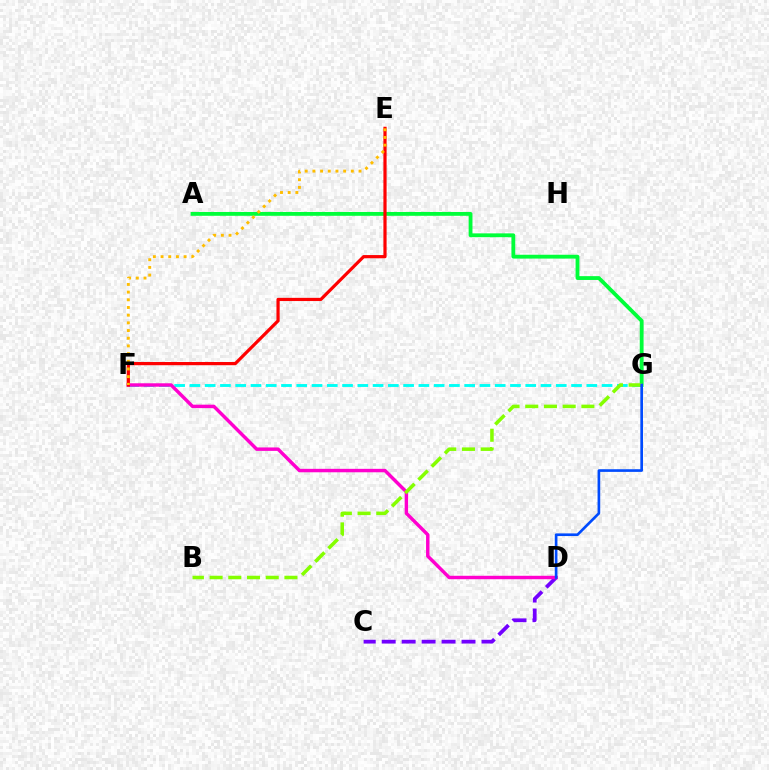{('F', 'G'): [{'color': '#00fff6', 'line_style': 'dashed', 'thickness': 2.07}], ('C', 'D'): [{'color': '#7200ff', 'line_style': 'dashed', 'thickness': 2.71}], ('D', 'F'): [{'color': '#ff00cf', 'line_style': 'solid', 'thickness': 2.48}], ('A', 'G'): [{'color': '#00ff39', 'line_style': 'solid', 'thickness': 2.75}], ('E', 'F'): [{'color': '#ff0000', 'line_style': 'solid', 'thickness': 2.3}, {'color': '#ffbd00', 'line_style': 'dotted', 'thickness': 2.09}], ('B', 'G'): [{'color': '#84ff00', 'line_style': 'dashed', 'thickness': 2.54}], ('D', 'G'): [{'color': '#004bff', 'line_style': 'solid', 'thickness': 1.91}]}